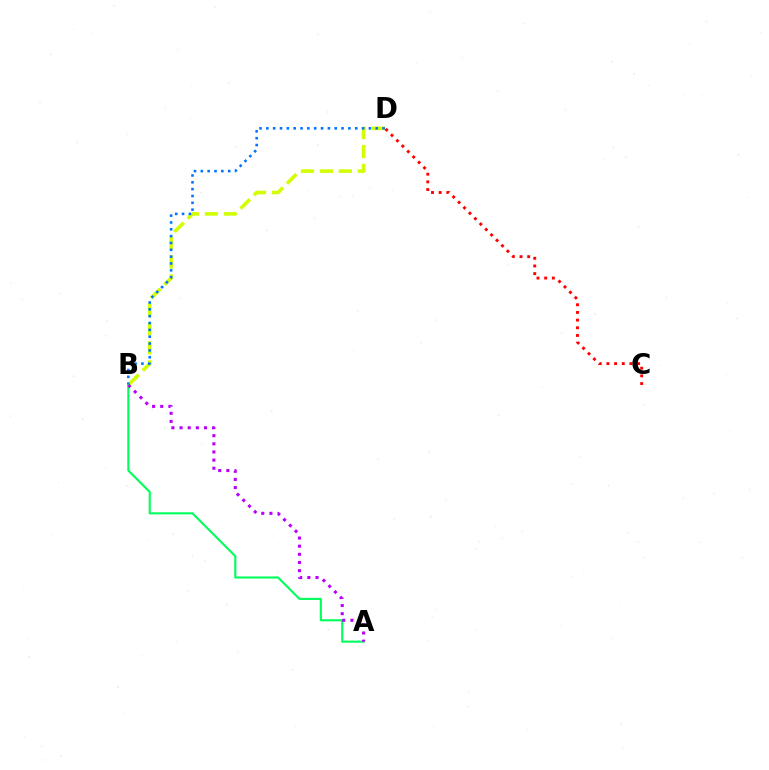{('B', 'D'): [{'color': '#d1ff00', 'line_style': 'dashed', 'thickness': 2.58}, {'color': '#0074ff', 'line_style': 'dotted', 'thickness': 1.86}], ('C', 'D'): [{'color': '#ff0000', 'line_style': 'dotted', 'thickness': 2.08}], ('A', 'B'): [{'color': '#00ff5c', 'line_style': 'solid', 'thickness': 1.52}, {'color': '#b900ff', 'line_style': 'dotted', 'thickness': 2.21}]}